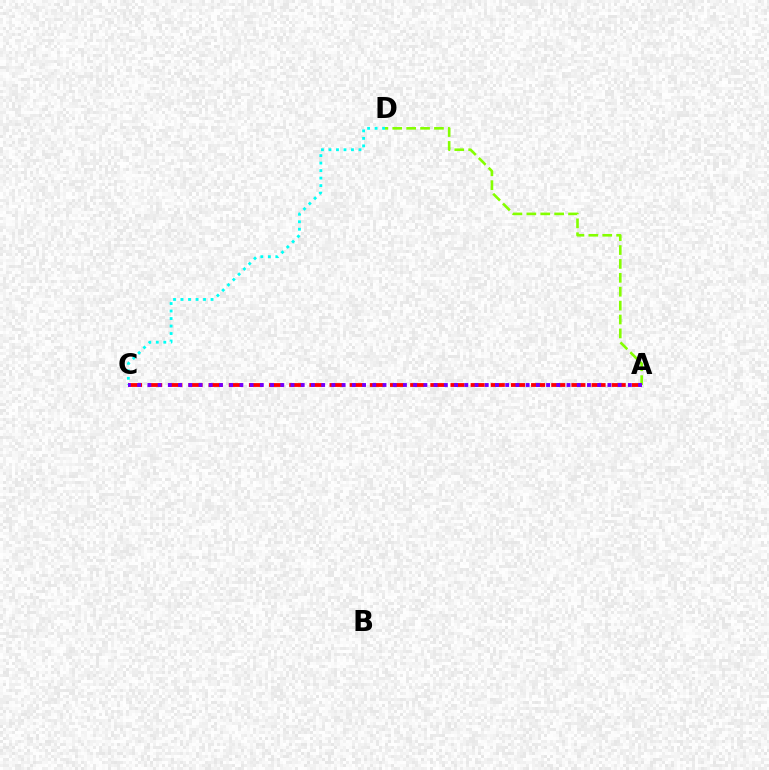{('C', 'D'): [{'color': '#00fff6', 'line_style': 'dotted', 'thickness': 2.04}], ('A', 'D'): [{'color': '#84ff00', 'line_style': 'dashed', 'thickness': 1.89}], ('A', 'C'): [{'color': '#ff0000', 'line_style': 'dashed', 'thickness': 2.74}, {'color': '#7200ff', 'line_style': 'dotted', 'thickness': 2.78}]}